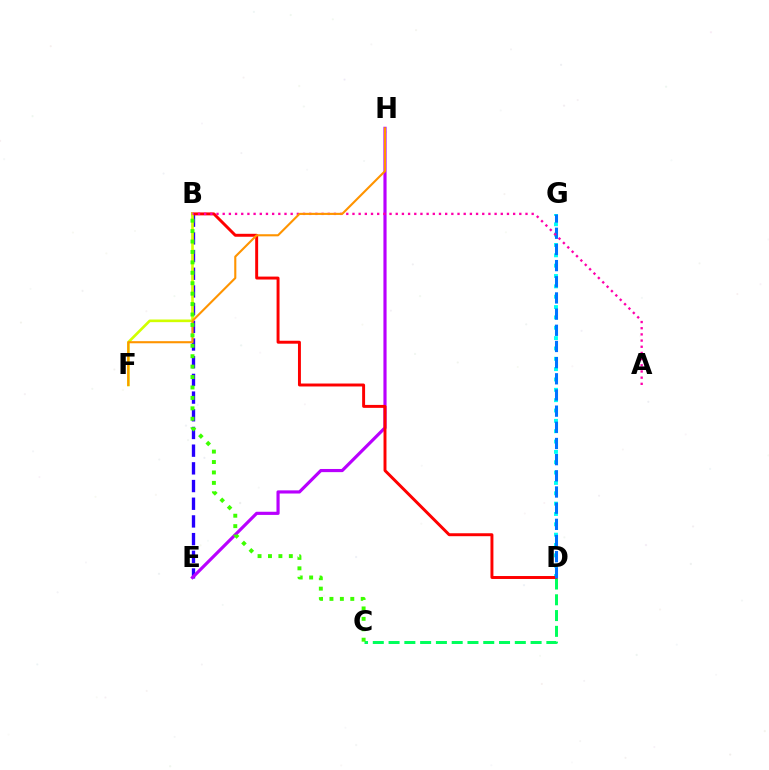{('D', 'G'): [{'color': '#00fff6', 'line_style': 'dotted', 'thickness': 2.81}, {'color': '#0074ff', 'line_style': 'dashed', 'thickness': 2.2}], ('C', 'D'): [{'color': '#00ff5c', 'line_style': 'dashed', 'thickness': 2.14}], ('B', 'E'): [{'color': '#2500ff', 'line_style': 'dashed', 'thickness': 2.4}], ('E', 'H'): [{'color': '#b900ff', 'line_style': 'solid', 'thickness': 2.28}], ('B', 'D'): [{'color': '#ff0000', 'line_style': 'solid', 'thickness': 2.12}], ('B', 'F'): [{'color': '#d1ff00', 'line_style': 'solid', 'thickness': 1.9}], ('A', 'B'): [{'color': '#ff00ac', 'line_style': 'dotted', 'thickness': 1.68}], ('F', 'H'): [{'color': '#ff9400', 'line_style': 'solid', 'thickness': 1.52}], ('B', 'C'): [{'color': '#3dff00', 'line_style': 'dotted', 'thickness': 2.83}]}